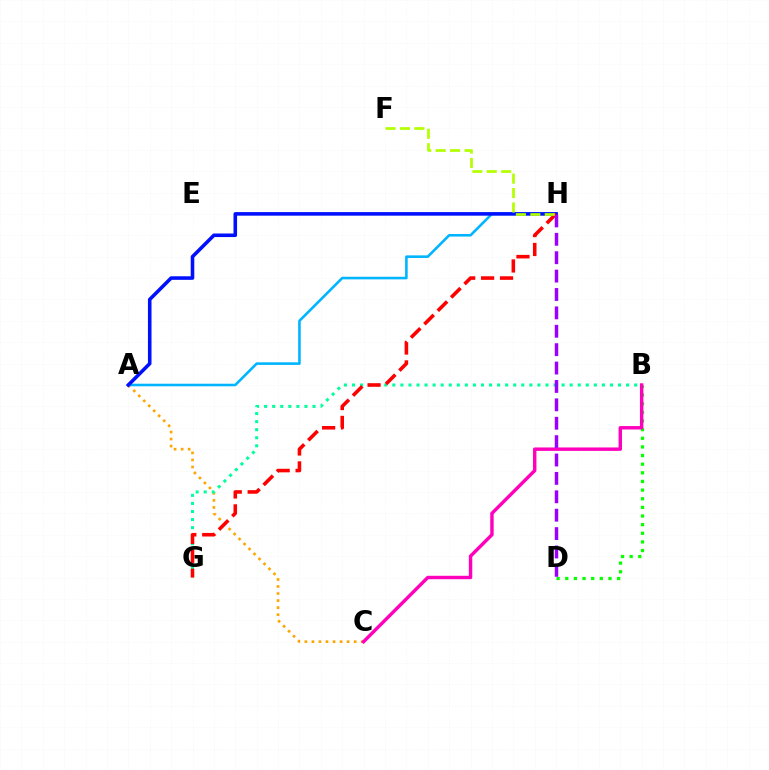{('A', 'C'): [{'color': '#ffa500', 'line_style': 'dotted', 'thickness': 1.91}], ('A', 'H'): [{'color': '#00b5ff', 'line_style': 'solid', 'thickness': 1.86}, {'color': '#0010ff', 'line_style': 'solid', 'thickness': 2.57}], ('B', 'G'): [{'color': '#00ff9d', 'line_style': 'dotted', 'thickness': 2.19}], ('B', 'D'): [{'color': '#08ff00', 'line_style': 'dotted', 'thickness': 2.35}], ('G', 'H'): [{'color': '#ff0000', 'line_style': 'dashed', 'thickness': 2.57}], ('B', 'C'): [{'color': '#ff00bd', 'line_style': 'solid', 'thickness': 2.46}], ('D', 'H'): [{'color': '#9b00ff', 'line_style': 'dashed', 'thickness': 2.5}], ('F', 'H'): [{'color': '#b3ff00', 'line_style': 'dashed', 'thickness': 1.96}]}